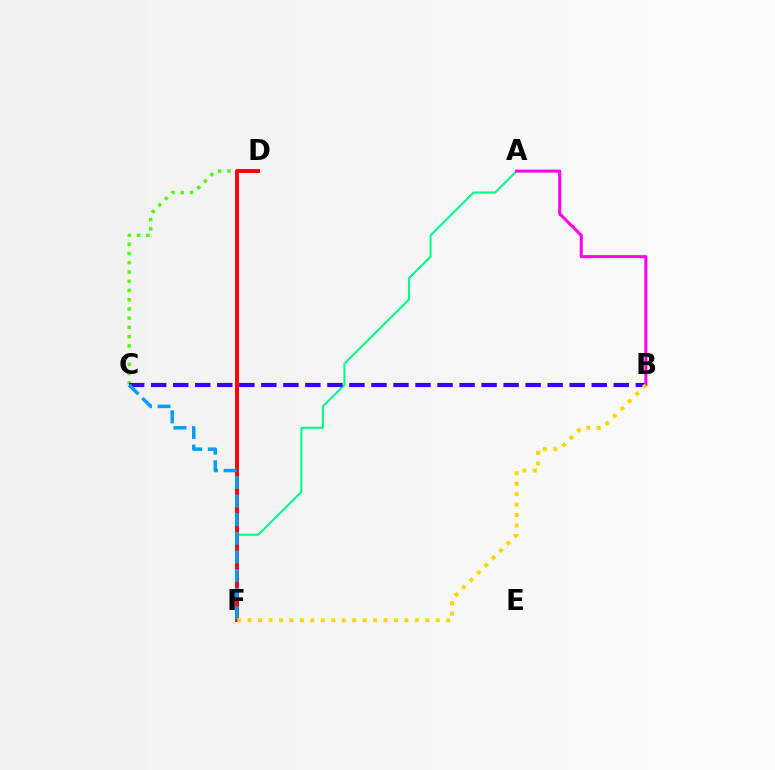{('A', 'F'): [{'color': '#00ff86', 'line_style': 'solid', 'thickness': 1.52}], ('C', 'D'): [{'color': '#4fff00', 'line_style': 'dotted', 'thickness': 2.51}], ('B', 'C'): [{'color': '#3700ff', 'line_style': 'dashed', 'thickness': 2.99}], ('D', 'F'): [{'color': '#ff0000', 'line_style': 'solid', 'thickness': 2.81}], ('A', 'B'): [{'color': '#ff00ed', 'line_style': 'solid', 'thickness': 2.18}], ('C', 'F'): [{'color': '#009eff', 'line_style': 'dashed', 'thickness': 2.53}], ('B', 'F'): [{'color': '#ffd500', 'line_style': 'dotted', 'thickness': 2.84}]}